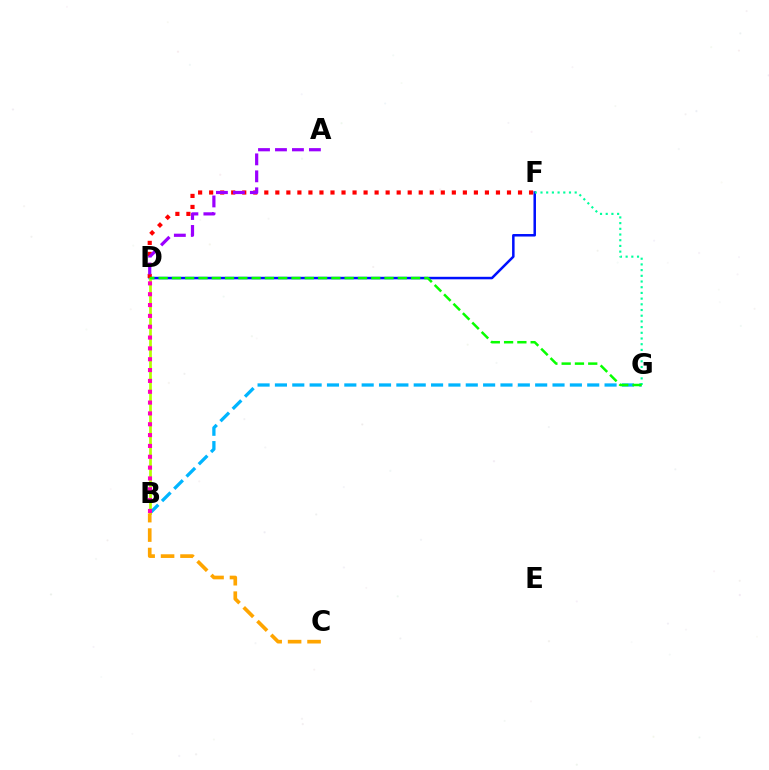{('D', 'F'): [{'color': '#0010ff', 'line_style': 'solid', 'thickness': 1.81}, {'color': '#ff0000', 'line_style': 'dotted', 'thickness': 3.0}], ('B', 'G'): [{'color': '#00b5ff', 'line_style': 'dashed', 'thickness': 2.36}], ('F', 'G'): [{'color': '#00ff9d', 'line_style': 'dotted', 'thickness': 1.55}], ('B', 'D'): [{'color': '#b3ff00', 'line_style': 'solid', 'thickness': 1.96}, {'color': '#ff00bd', 'line_style': 'dotted', 'thickness': 2.94}], ('A', 'D'): [{'color': '#9b00ff', 'line_style': 'dashed', 'thickness': 2.31}], ('D', 'G'): [{'color': '#08ff00', 'line_style': 'dashed', 'thickness': 1.8}], ('B', 'C'): [{'color': '#ffa500', 'line_style': 'dashed', 'thickness': 2.64}]}